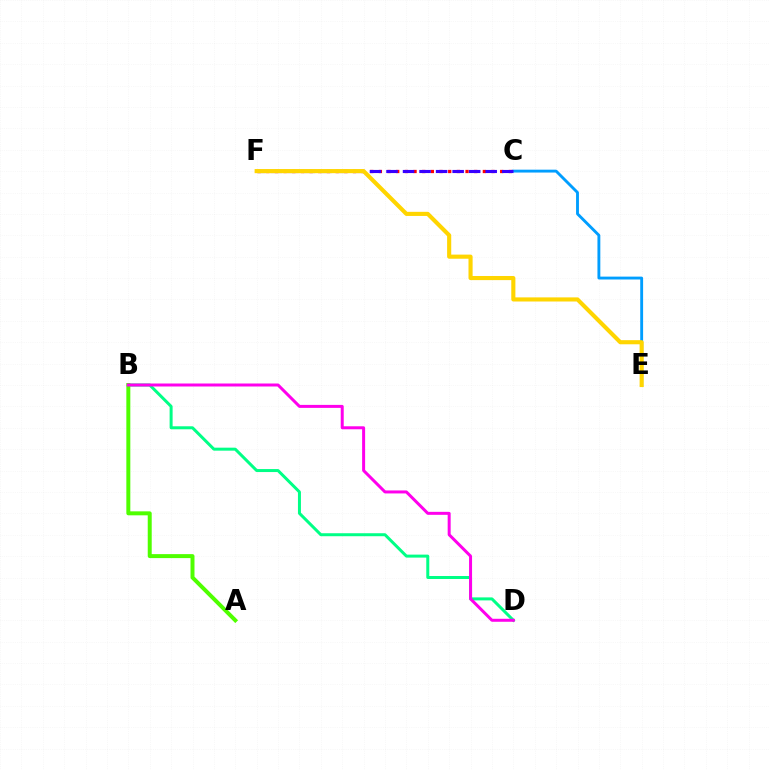{('C', 'E'): [{'color': '#009eff', 'line_style': 'solid', 'thickness': 2.07}], ('C', 'F'): [{'color': '#ff0000', 'line_style': 'dotted', 'thickness': 2.35}, {'color': '#3700ff', 'line_style': 'dashed', 'thickness': 2.25}], ('B', 'D'): [{'color': '#00ff86', 'line_style': 'solid', 'thickness': 2.16}, {'color': '#ff00ed', 'line_style': 'solid', 'thickness': 2.16}], ('A', 'B'): [{'color': '#4fff00', 'line_style': 'solid', 'thickness': 2.86}], ('E', 'F'): [{'color': '#ffd500', 'line_style': 'solid', 'thickness': 2.96}]}